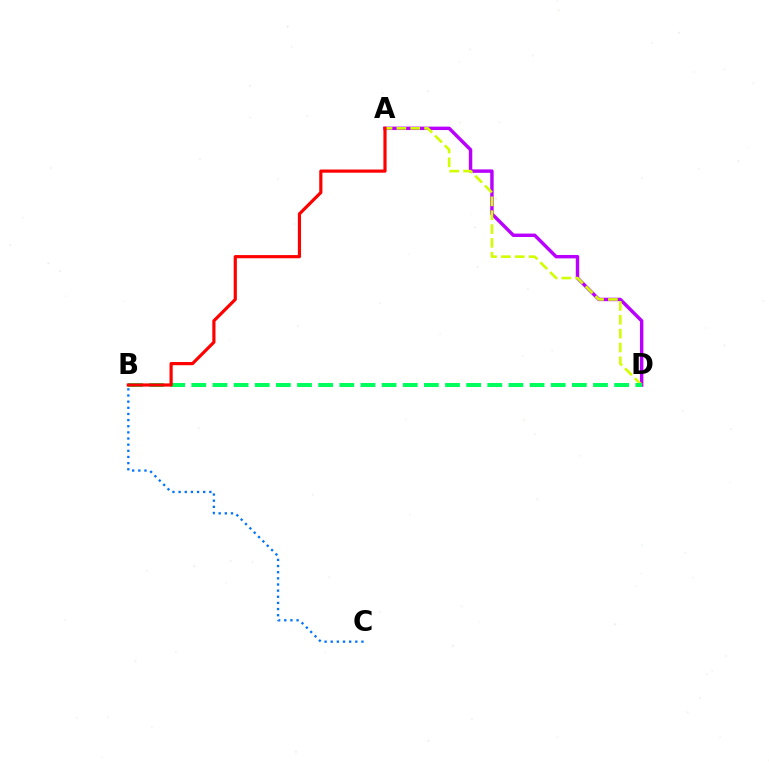{('B', 'C'): [{'color': '#0074ff', 'line_style': 'dotted', 'thickness': 1.67}], ('A', 'D'): [{'color': '#b900ff', 'line_style': 'solid', 'thickness': 2.47}, {'color': '#d1ff00', 'line_style': 'dashed', 'thickness': 1.88}], ('B', 'D'): [{'color': '#00ff5c', 'line_style': 'dashed', 'thickness': 2.87}], ('A', 'B'): [{'color': '#ff0000', 'line_style': 'solid', 'thickness': 2.29}]}